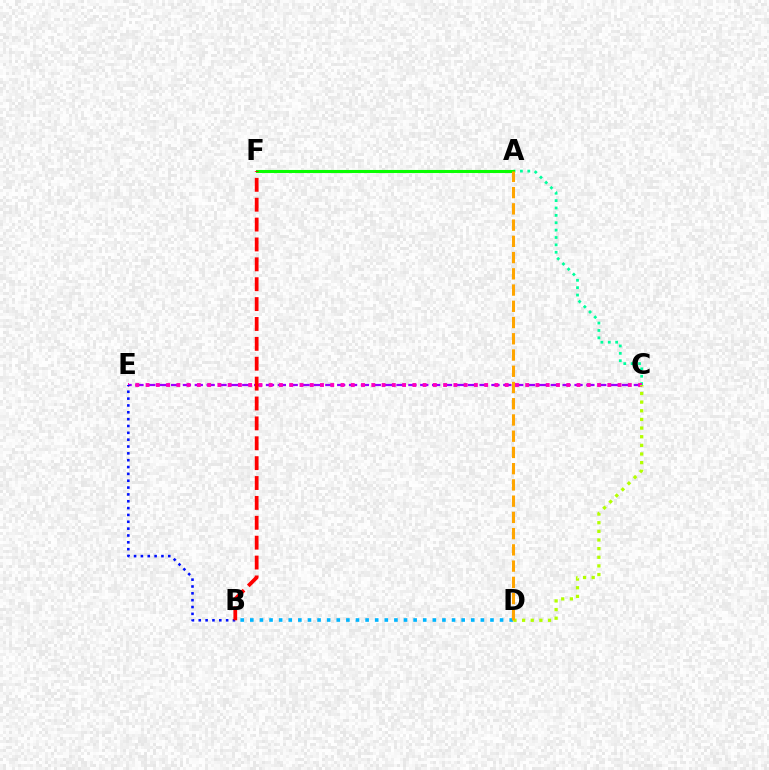{('A', 'C'): [{'color': '#00ff9d', 'line_style': 'dotted', 'thickness': 2.0}], ('C', 'E'): [{'color': '#9b00ff', 'line_style': 'dashed', 'thickness': 1.61}, {'color': '#ff00bd', 'line_style': 'dotted', 'thickness': 2.79}], ('C', 'D'): [{'color': '#b3ff00', 'line_style': 'dotted', 'thickness': 2.35}], ('A', 'F'): [{'color': '#08ff00', 'line_style': 'solid', 'thickness': 2.21}], ('B', 'D'): [{'color': '#00b5ff', 'line_style': 'dotted', 'thickness': 2.61}], ('B', 'E'): [{'color': '#0010ff', 'line_style': 'dotted', 'thickness': 1.86}], ('A', 'D'): [{'color': '#ffa500', 'line_style': 'dashed', 'thickness': 2.21}], ('B', 'F'): [{'color': '#ff0000', 'line_style': 'dashed', 'thickness': 2.7}]}